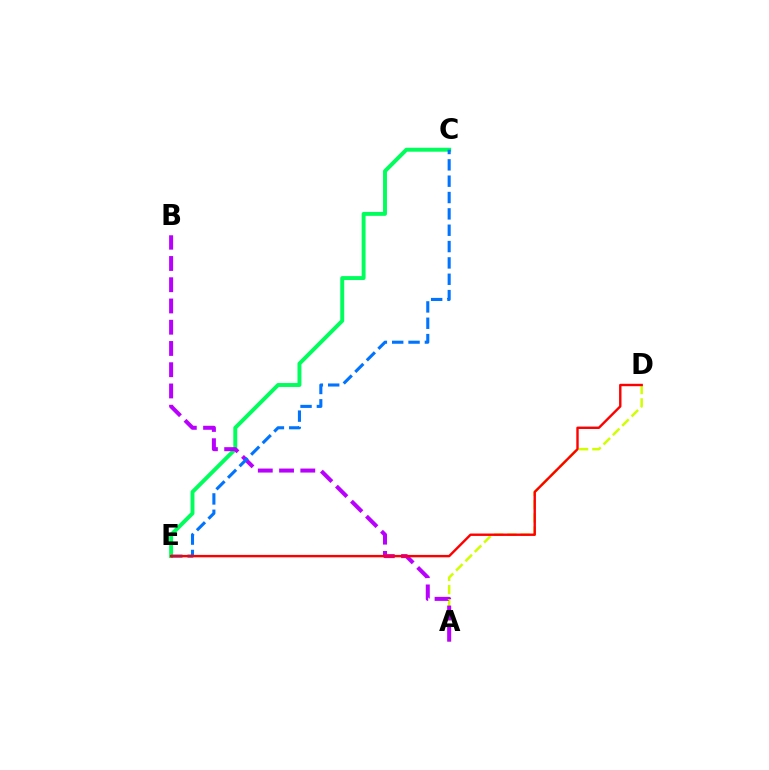{('A', 'D'): [{'color': '#d1ff00', 'line_style': 'dashed', 'thickness': 1.8}], ('C', 'E'): [{'color': '#00ff5c', 'line_style': 'solid', 'thickness': 2.83}, {'color': '#0074ff', 'line_style': 'dashed', 'thickness': 2.22}], ('A', 'B'): [{'color': '#b900ff', 'line_style': 'dashed', 'thickness': 2.89}], ('D', 'E'): [{'color': '#ff0000', 'line_style': 'solid', 'thickness': 1.73}]}